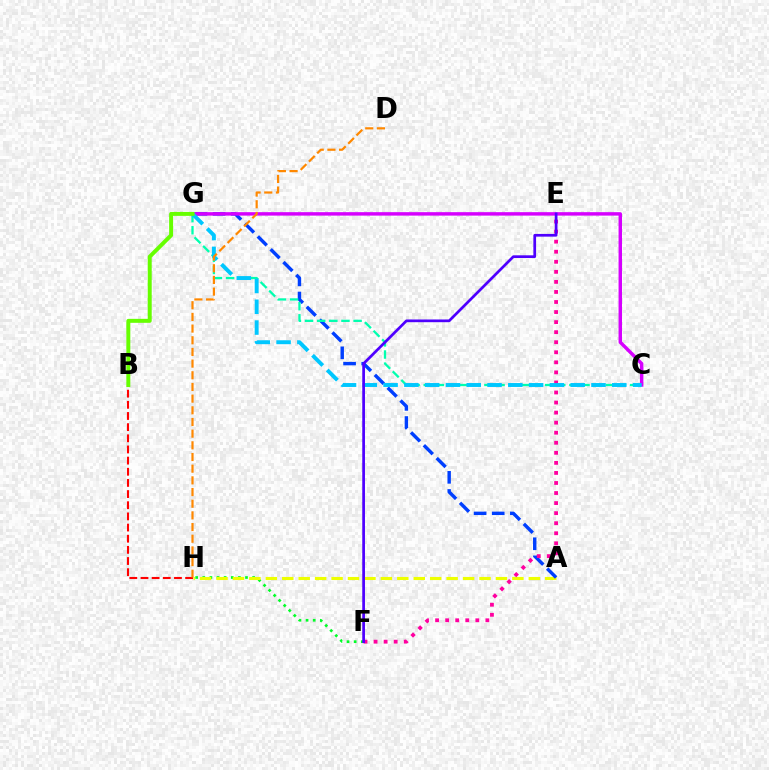{('F', 'H'): [{'color': '#00ff27', 'line_style': 'dotted', 'thickness': 1.93}], ('A', 'H'): [{'color': '#eeff00', 'line_style': 'dashed', 'thickness': 2.23}], ('A', 'G'): [{'color': '#003fff', 'line_style': 'dashed', 'thickness': 2.46}], ('B', 'H'): [{'color': '#ff0000', 'line_style': 'dashed', 'thickness': 1.52}], ('C', 'G'): [{'color': '#00ffaf', 'line_style': 'dashed', 'thickness': 1.65}, {'color': '#d600ff', 'line_style': 'solid', 'thickness': 2.48}, {'color': '#00c7ff', 'line_style': 'dashed', 'thickness': 2.82}], ('E', 'F'): [{'color': '#ff00a0', 'line_style': 'dotted', 'thickness': 2.73}, {'color': '#4f00ff', 'line_style': 'solid', 'thickness': 1.96}], ('D', 'H'): [{'color': '#ff8800', 'line_style': 'dashed', 'thickness': 1.59}], ('B', 'G'): [{'color': '#66ff00', 'line_style': 'solid', 'thickness': 2.85}]}